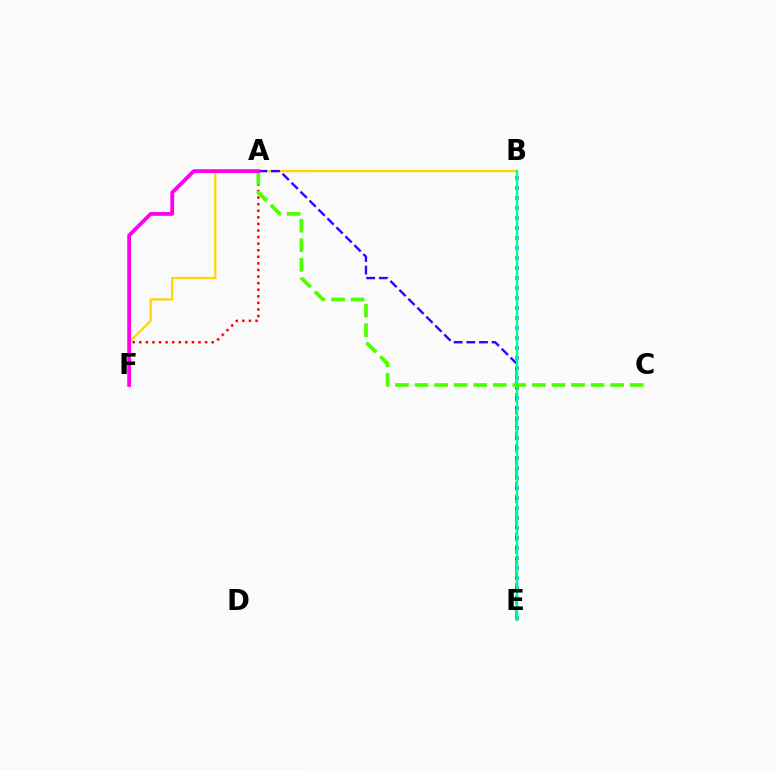{('B', 'F'): [{'color': '#ffd500', 'line_style': 'solid', 'thickness': 1.59}], ('A', 'F'): [{'color': '#ff0000', 'line_style': 'dotted', 'thickness': 1.79}, {'color': '#ff00ed', 'line_style': 'solid', 'thickness': 2.73}], ('B', 'E'): [{'color': '#009eff', 'line_style': 'dotted', 'thickness': 2.72}, {'color': '#00ff86', 'line_style': 'solid', 'thickness': 1.72}], ('A', 'E'): [{'color': '#3700ff', 'line_style': 'dashed', 'thickness': 1.72}], ('A', 'C'): [{'color': '#4fff00', 'line_style': 'dashed', 'thickness': 2.66}]}